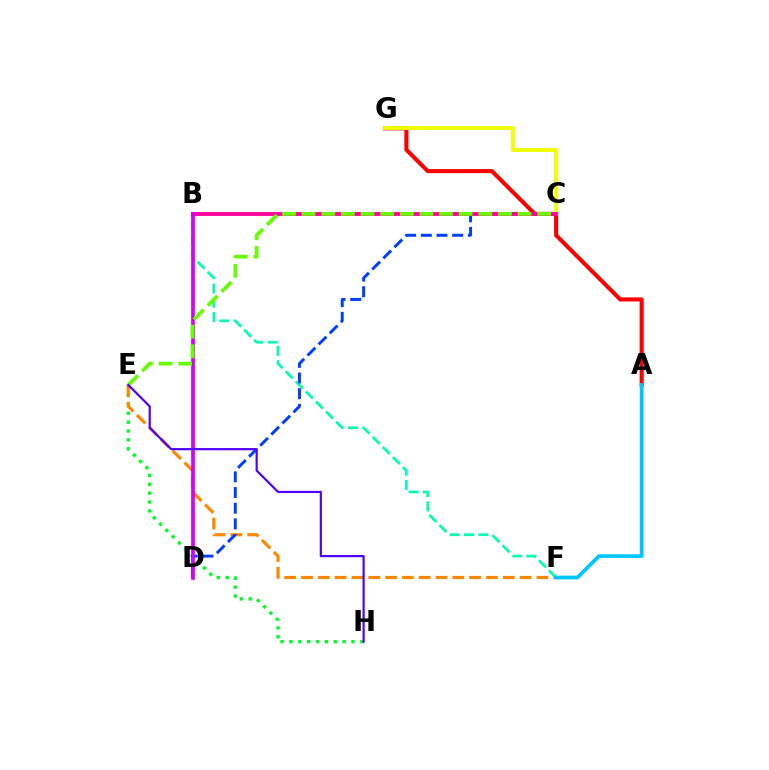{('E', 'H'): [{'color': '#00ff27', 'line_style': 'dotted', 'thickness': 2.41}, {'color': '#4f00ff', 'line_style': 'solid', 'thickness': 1.58}], ('E', 'F'): [{'color': '#ff8800', 'line_style': 'dashed', 'thickness': 2.28}], ('A', 'G'): [{'color': '#ff0000', 'line_style': 'solid', 'thickness': 2.94}], ('C', 'G'): [{'color': '#eeff00', 'line_style': 'solid', 'thickness': 2.76}], ('B', 'F'): [{'color': '#00ffaf', 'line_style': 'dashed', 'thickness': 1.94}], ('C', 'D'): [{'color': '#003fff', 'line_style': 'dashed', 'thickness': 2.13}], ('B', 'C'): [{'color': '#ff00a0', 'line_style': 'solid', 'thickness': 2.78}], ('A', 'F'): [{'color': '#00c7ff', 'line_style': 'solid', 'thickness': 2.71}], ('B', 'D'): [{'color': '#d600ff', 'line_style': 'solid', 'thickness': 2.65}], ('C', 'E'): [{'color': '#66ff00', 'line_style': 'dashed', 'thickness': 2.67}]}